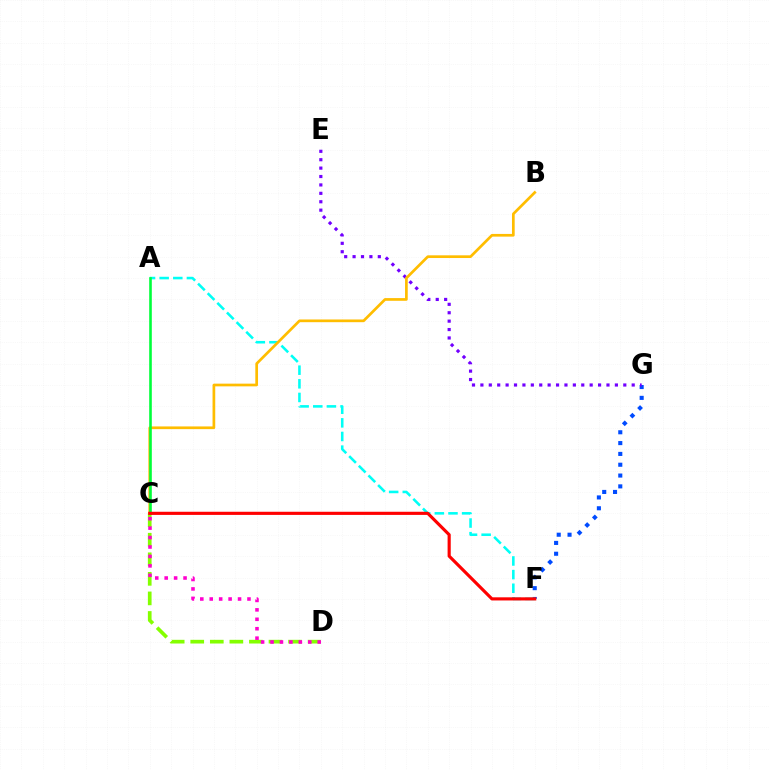{('F', 'G'): [{'color': '#004bff', 'line_style': 'dotted', 'thickness': 2.94}], ('A', 'F'): [{'color': '#00fff6', 'line_style': 'dashed', 'thickness': 1.85}], ('C', 'D'): [{'color': '#84ff00', 'line_style': 'dashed', 'thickness': 2.66}, {'color': '#ff00cf', 'line_style': 'dotted', 'thickness': 2.56}], ('E', 'G'): [{'color': '#7200ff', 'line_style': 'dotted', 'thickness': 2.28}], ('B', 'C'): [{'color': '#ffbd00', 'line_style': 'solid', 'thickness': 1.95}], ('A', 'C'): [{'color': '#00ff39', 'line_style': 'solid', 'thickness': 1.87}], ('C', 'F'): [{'color': '#ff0000', 'line_style': 'solid', 'thickness': 2.26}]}